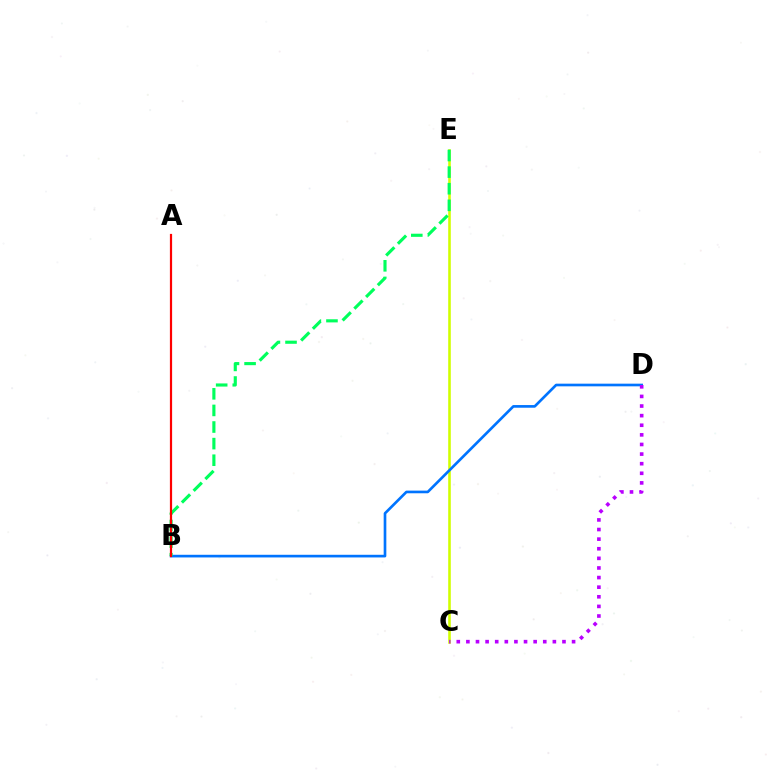{('C', 'E'): [{'color': '#d1ff00', 'line_style': 'solid', 'thickness': 1.87}], ('B', 'D'): [{'color': '#0074ff', 'line_style': 'solid', 'thickness': 1.92}], ('B', 'E'): [{'color': '#00ff5c', 'line_style': 'dashed', 'thickness': 2.26}], ('A', 'B'): [{'color': '#ff0000', 'line_style': 'solid', 'thickness': 1.59}], ('C', 'D'): [{'color': '#b900ff', 'line_style': 'dotted', 'thickness': 2.61}]}